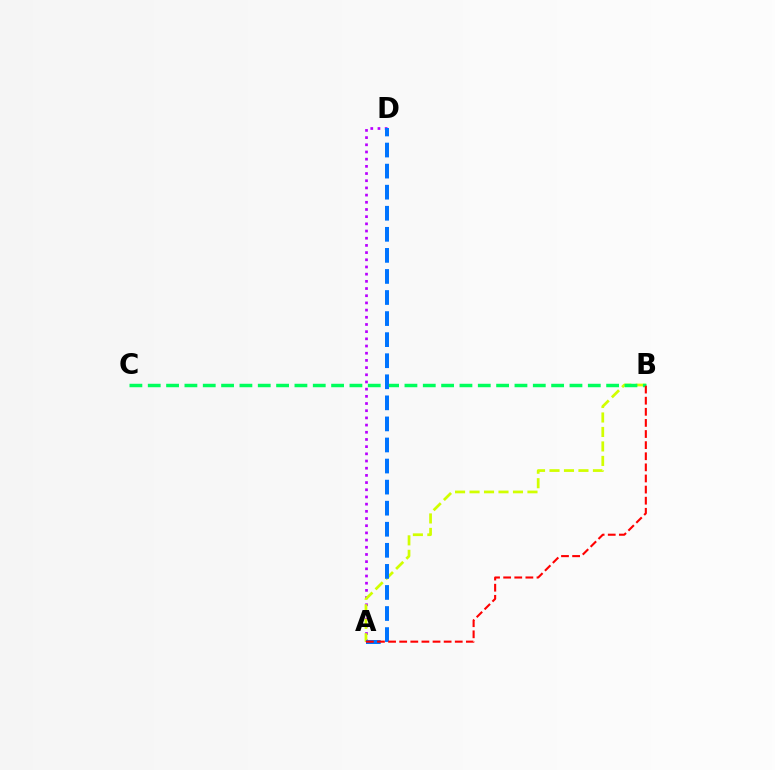{('A', 'D'): [{'color': '#b900ff', 'line_style': 'dotted', 'thickness': 1.95}, {'color': '#0074ff', 'line_style': 'dashed', 'thickness': 2.86}], ('A', 'B'): [{'color': '#d1ff00', 'line_style': 'dashed', 'thickness': 1.97}, {'color': '#ff0000', 'line_style': 'dashed', 'thickness': 1.51}], ('B', 'C'): [{'color': '#00ff5c', 'line_style': 'dashed', 'thickness': 2.49}]}